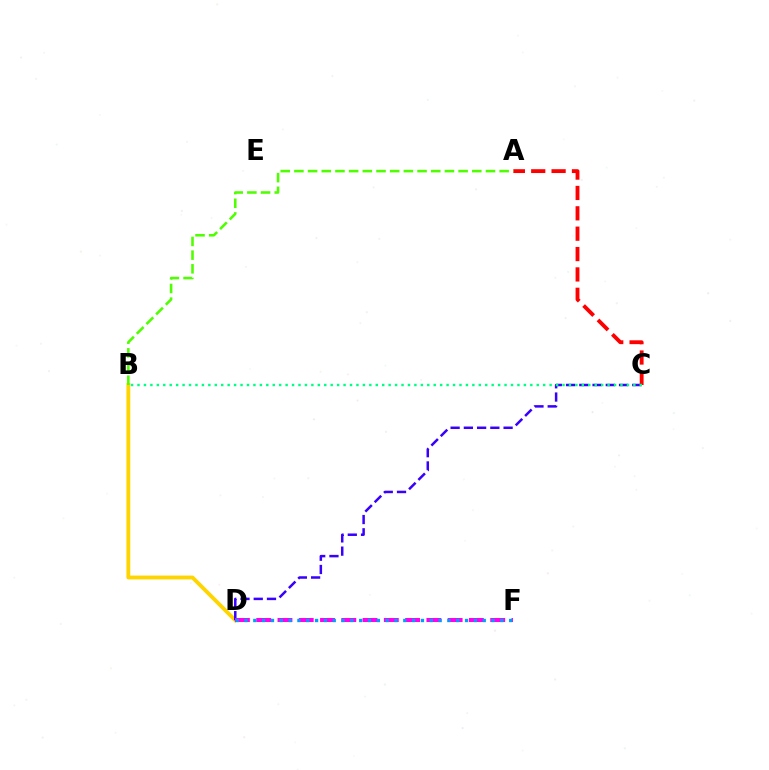{('B', 'D'): [{'color': '#ffd500', 'line_style': 'solid', 'thickness': 2.76}], ('C', 'D'): [{'color': '#3700ff', 'line_style': 'dashed', 'thickness': 1.8}], ('A', 'C'): [{'color': '#ff0000', 'line_style': 'dashed', 'thickness': 2.77}], ('D', 'F'): [{'color': '#ff00ed', 'line_style': 'dashed', 'thickness': 2.89}, {'color': '#009eff', 'line_style': 'dotted', 'thickness': 2.4}], ('A', 'B'): [{'color': '#4fff00', 'line_style': 'dashed', 'thickness': 1.86}], ('B', 'C'): [{'color': '#00ff86', 'line_style': 'dotted', 'thickness': 1.75}]}